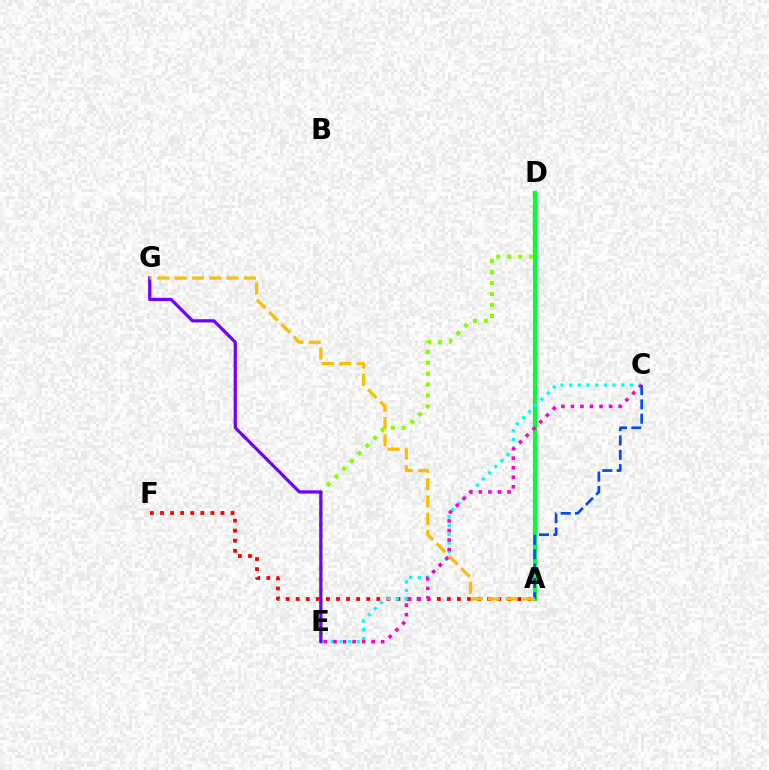{('A', 'F'): [{'color': '#ff0000', 'line_style': 'dotted', 'thickness': 2.74}], ('D', 'E'): [{'color': '#84ff00', 'line_style': 'dotted', 'thickness': 2.97}], ('A', 'D'): [{'color': '#00ff39', 'line_style': 'solid', 'thickness': 2.99}], ('C', 'E'): [{'color': '#00fff6', 'line_style': 'dotted', 'thickness': 2.36}, {'color': '#ff00cf', 'line_style': 'dotted', 'thickness': 2.59}], ('A', 'C'): [{'color': '#004bff', 'line_style': 'dashed', 'thickness': 1.95}], ('E', 'G'): [{'color': '#7200ff', 'line_style': 'solid', 'thickness': 2.32}], ('A', 'G'): [{'color': '#ffbd00', 'line_style': 'dashed', 'thickness': 2.35}]}